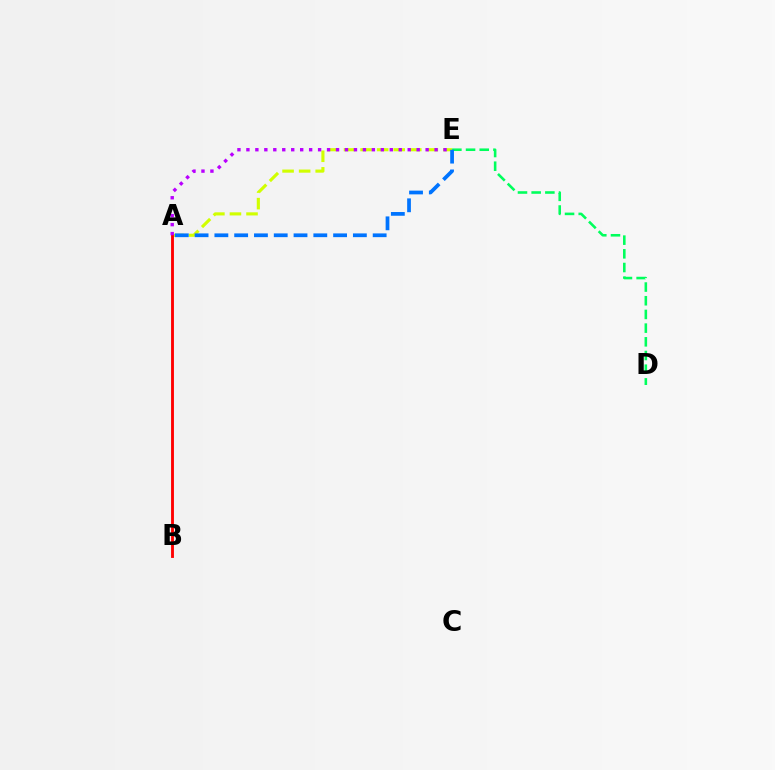{('D', 'E'): [{'color': '#00ff5c', 'line_style': 'dashed', 'thickness': 1.86}], ('A', 'E'): [{'color': '#d1ff00', 'line_style': 'dashed', 'thickness': 2.25}, {'color': '#0074ff', 'line_style': 'dashed', 'thickness': 2.69}, {'color': '#b900ff', 'line_style': 'dotted', 'thickness': 2.43}], ('A', 'B'): [{'color': '#ff0000', 'line_style': 'solid', 'thickness': 2.06}]}